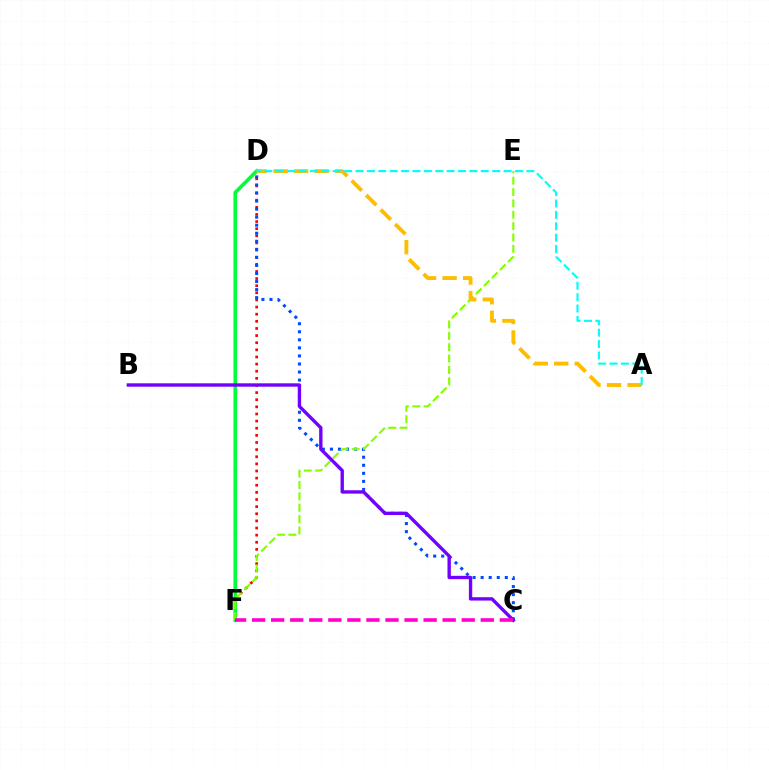{('D', 'F'): [{'color': '#ff0000', 'line_style': 'dotted', 'thickness': 1.94}, {'color': '#00ff39', 'line_style': 'solid', 'thickness': 2.63}], ('C', 'D'): [{'color': '#004bff', 'line_style': 'dotted', 'thickness': 2.19}], ('E', 'F'): [{'color': '#84ff00', 'line_style': 'dashed', 'thickness': 1.54}], ('A', 'D'): [{'color': '#ffbd00', 'line_style': 'dashed', 'thickness': 2.79}, {'color': '#00fff6', 'line_style': 'dashed', 'thickness': 1.55}], ('B', 'C'): [{'color': '#7200ff', 'line_style': 'solid', 'thickness': 2.42}], ('C', 'F'): [{'color': '#ff00cf', 'line_style': 'dashed', 'thickness': 2.59}]}